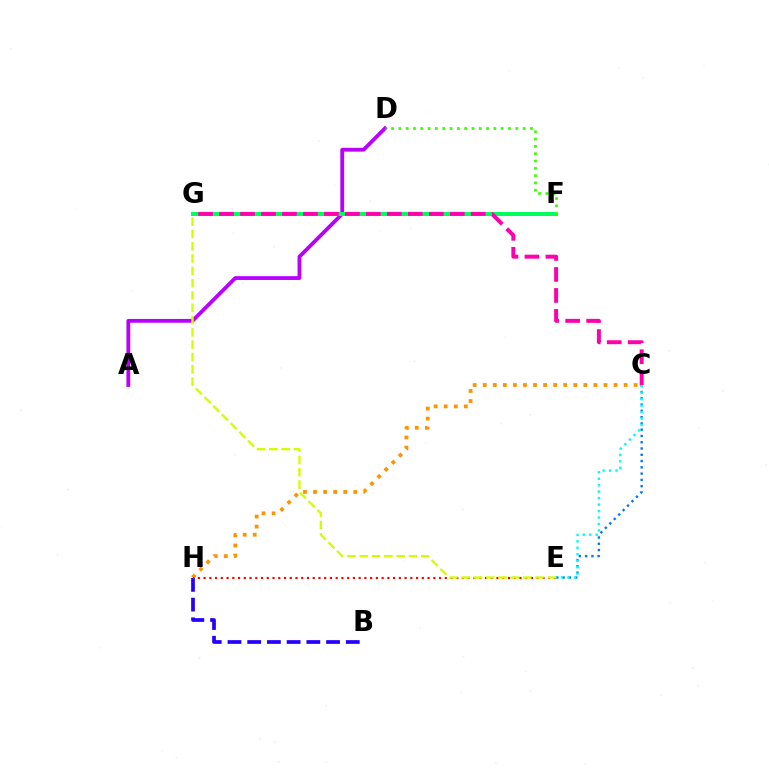{('C', 'H'): [{'color': '#ff9400', 'line_style': 'dotted', 'thickness': 2.73}], ('B', 'H'): [{'color': '#2500ff', 'line_style': 'dashed', 'thickness': 2.68}], ('A', 'D'): [{'color': '#b900ff', 'line_style': 'solid', 'thickness': 2.74}], ('F', 'G'): [{'color': '#00ff5c', 'line_style': 'solid', 'thickness': 2.88}], ('C', 'E'): [{'color': '#0074ff', 'line_style': 'dotted', 'thickness': 1.71}, {'color': '#00fff6', 'line_style': 'dotted', 'thickness': 1.76}], ('E', 'H'): [{'color': '#ff0000', 'line_style': 'dotted', 'thickness': 1.56}], ('D', 'F'): [{'color': '#3dff00', 'line_style': 'dotted', 'thickness': 1.99}], ('C', 'G'): [{'color': '#ff00ac', 'line_style': 'dashed', 'thickness': 2.85}], ('E', 'G'): [{'color': '#d1ff00', 'line_style': 'dashed', 'thickness': 1.67}]}